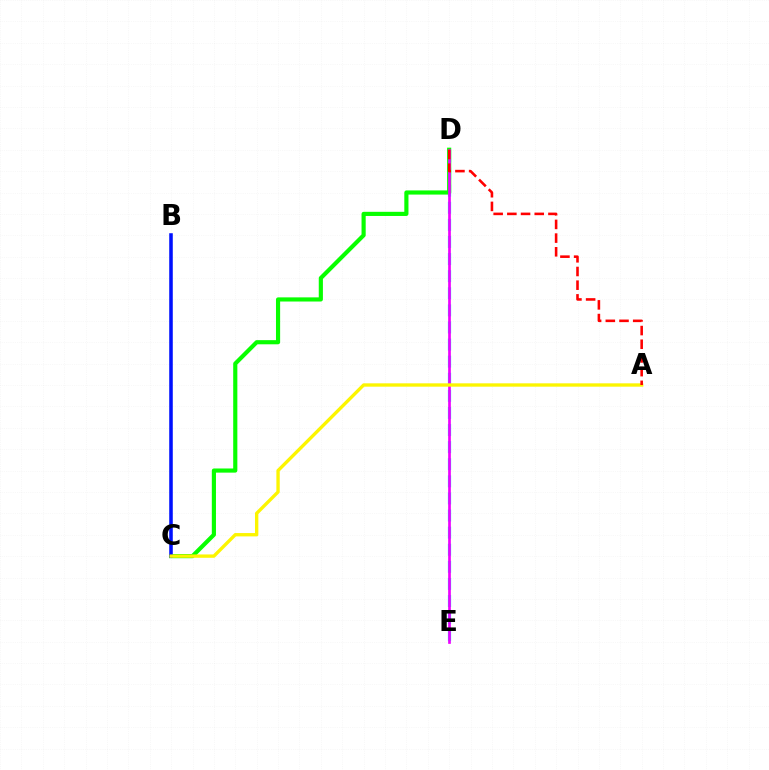{('D', 'E'): [{'color': '#00fff6', 'line_style': 'dashed', 'thickness': 2.32}, {'color': '#ee00ff', 'line_style': 'solid', 'thickness': 1.94}], ('C', 'D'): [{'color': '#08ff00', 'line_style': 'solid', 'thickness': 2.99}], ('B', 'C'): [{'color': '#0010ff', 'line_style': 'solid', 'thickness': 2.56}], ('A', 'C'): [{'color': '#fcf500', 'line_style': 'solid', 'thickness': 2.41}], ('A', 'D'): [{'color': '#ff0000', 'line_style': 'dashed', 'thickness': 1.86}]}